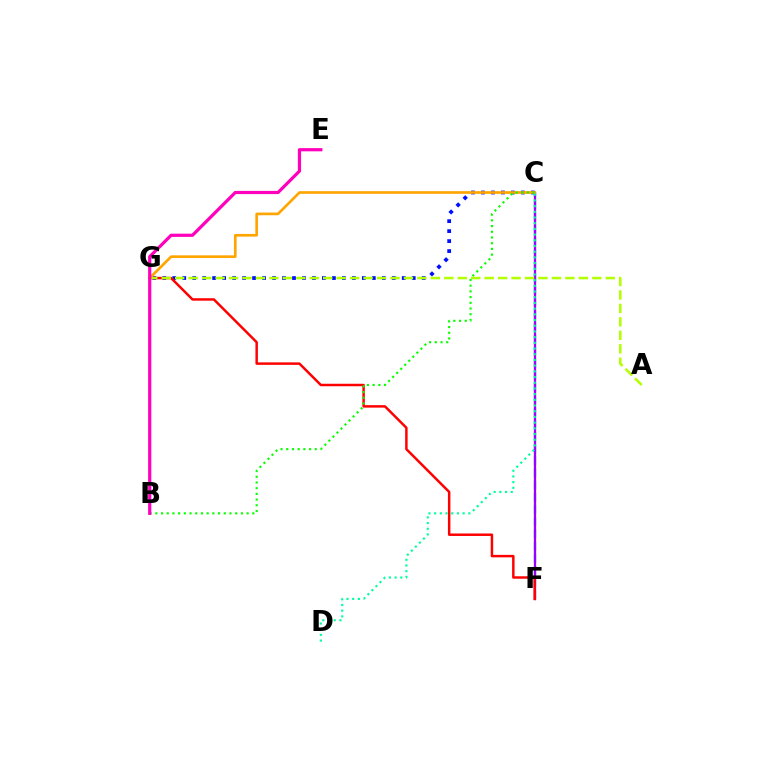{('C', 'G'): [{'color': '#0010ff', 'line_style': 'dotted', 'thickness': 2.71}, {'color': '#ffa500', 'line_style': 'solid', 'thickness': 1.93}], ('C', 'F'): [{'color': '#00b5ff', 'line_style': 'dashed', 'thickness': 1.66}, {'color': '#9b00ff', 'line_style': 'solid', 'thickness': 1.65}], ('F', 'G'): [{'color': '#ff0000', 'line_style': 'solid', 'thickness': 1.78}], ('A', 'G'): [{'color': '#b3ff00', 'line_style': 'dashed', 'thickness': 1.83}], ('B', 'C'): [{'color': '#08ff00', 'line_style': 'dotted', 'thickness': 1.55}], ('C', 'D'): [{'color': '#00ff9d', 'line_style': 'dotted', 'thickness': 1.55}], ('B', 'E'): [{'color': '#ff00bd', 'line_style': 'solid', 'thickness': 2.31}]}